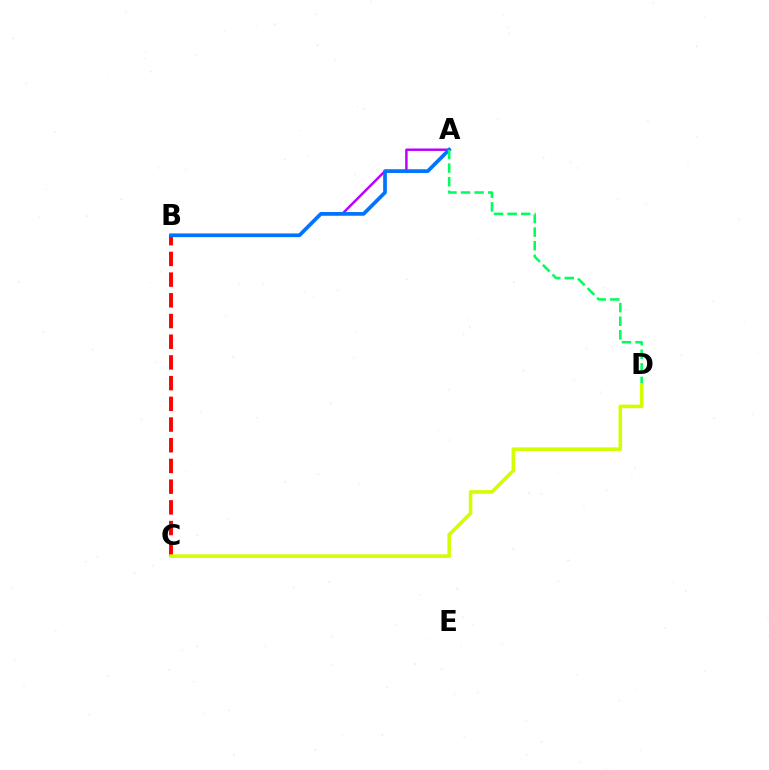{('A', 'B'): [{'color': '#b900ff', 'line_style': 'solid', 'thickness': 1.77}, {'color': '#0074ff', 'line_style': 'solid', 'thickness': 2.67}], ('B', 'C'): [{'color': '#ff0000', 'line_style': 'dashed', 'thickness': 2.81}], ('A', 'D'): [{'color': '#00ff5c', 'line_style': 'dashed', 'thickness': 1.85}], ('C', 'D'): [{'color': '#d1ff00', 'line_style': 'solid', 'thickness': 2.57}]}